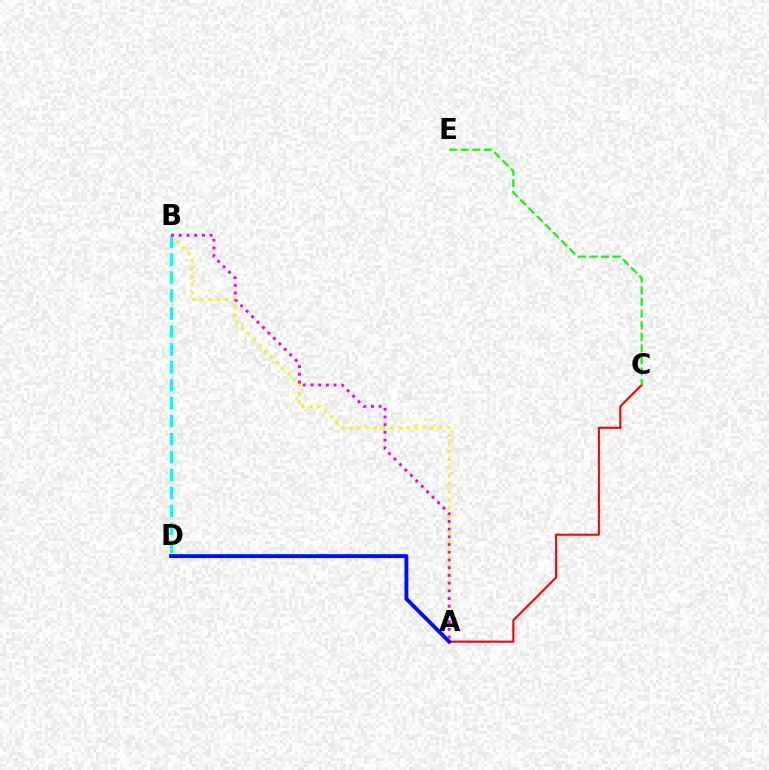{('A', 'C'): [{'color': '#ff0000', 'line_style': 'solid', 'thickness': 1.51}], ('A', 'B'): [{'color': '#fcf500', 'line_style': 'dotted', 'thickness': 2.2}, {'color': '#ee00ff', 'line_style': 'dotted', 'thickness': 2.09}], ('C', 'E'): [{'color': '#08ff00', 'line_style': 'dashed', 'thickness': 1.57}], ('B', 'D'): [{'color': '#00fff6', 'line_style': 'dashed', 'thickness': 2.44}], ('A', 'D'): [{'color': '#0010ff', 'line_style': 'solid', 'thickness': 2.8}]}